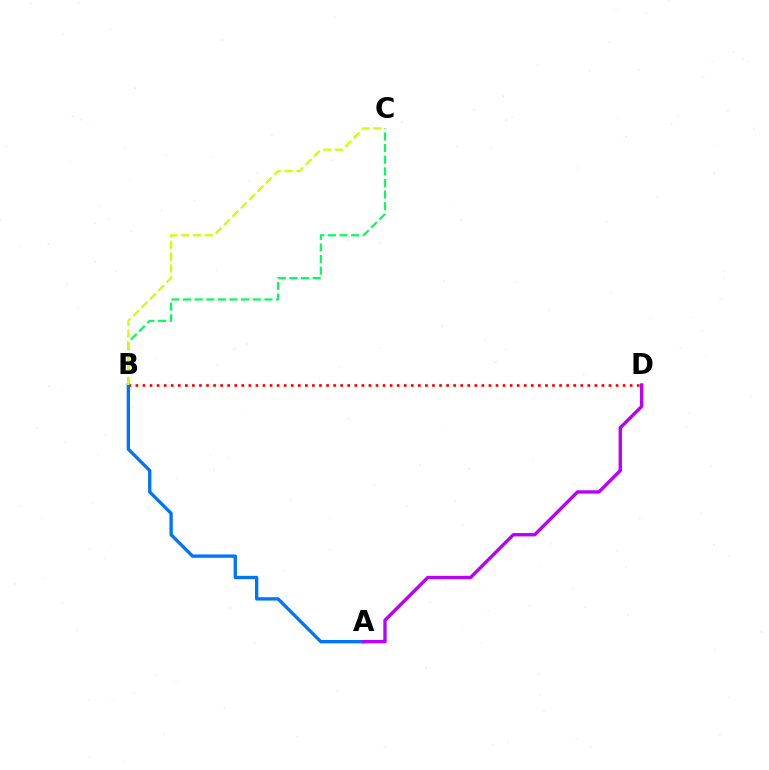{('B', 'D'): [{'color': '#ff0000', 'line_style': 'dotted', 'thickness': 1.92}], ('A', 'B'): [{'color': '#0074ff', 'line_style': 'solid', 'thickness': 2.4}], ('B', 'C'): [{'color': '#00ff5c', 'line_style': 'dashed', 'thickness': 1.58}, {'color': '#d1ff00', 'line_style': 'dashed', 'thickness': 1.61}], ('A', 'D'): [{'color': '#b900ff', 'line_style': 'solid', 'thickness': 2.42}]}